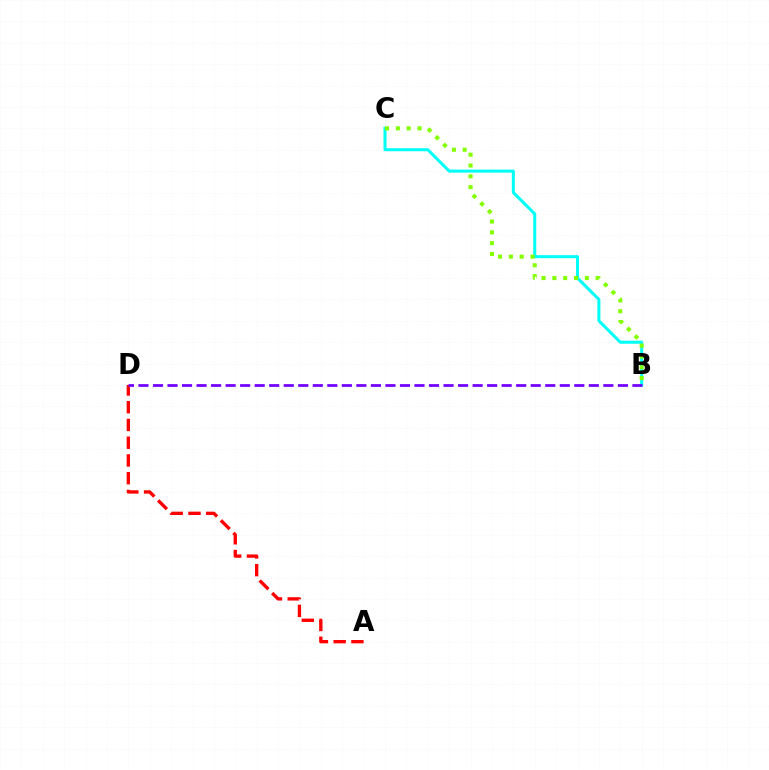{('B', 'C'): [{'color': '#00fff6', 'line_style': 'solid', 'thickness': 2.18}, {'color': '#84ff00', 'line_style': 'dotted', 'thickness': 2.94}], ('A', 'D'): [{'color': '#ff0000', 'line_style': 'dashed', 'thickness': 2.41}], ('B', 'D'): [{'color': '#7200ff', 'line_style': 'dashed', 'thickness': 1.97}]}